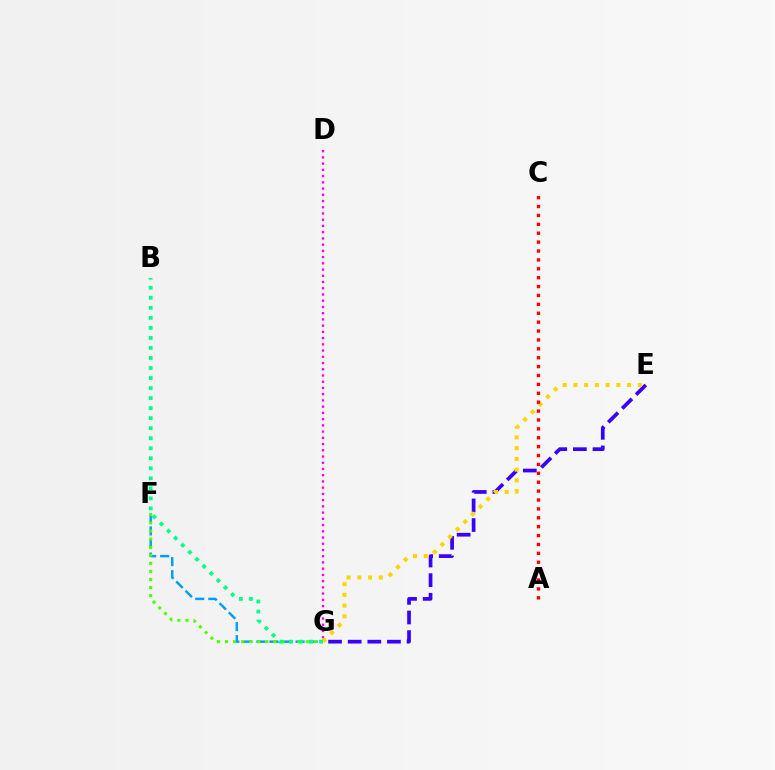{('D', 'G'): [{'color': '#ff00ed', 'line_style': 'dotted', 'thickness': 1.69}], ('F', 'G'): [{'color': '#009eff', 'line_style': 'dashed', 'thickness': 1.77}, {'color': '#4fff00', 'line_style': 'dotted', 'thickness': 2.19}], ('E', 'G'): [{'color': '#3700ff', 'line_style': 'dashed', 'thickness': 2.67}, {'color': '#ffd500', 'line_style': 'dotted', 'thickness': 2.92}], ('A', 'C'): [{'color': '#ff0000', 'line_style': 'dotted', 'thickness': 2.42}], ('B', 'G'): [{'color': '#00ff86', 'line_style': 'dotted', 'thickness': 2.73}]}